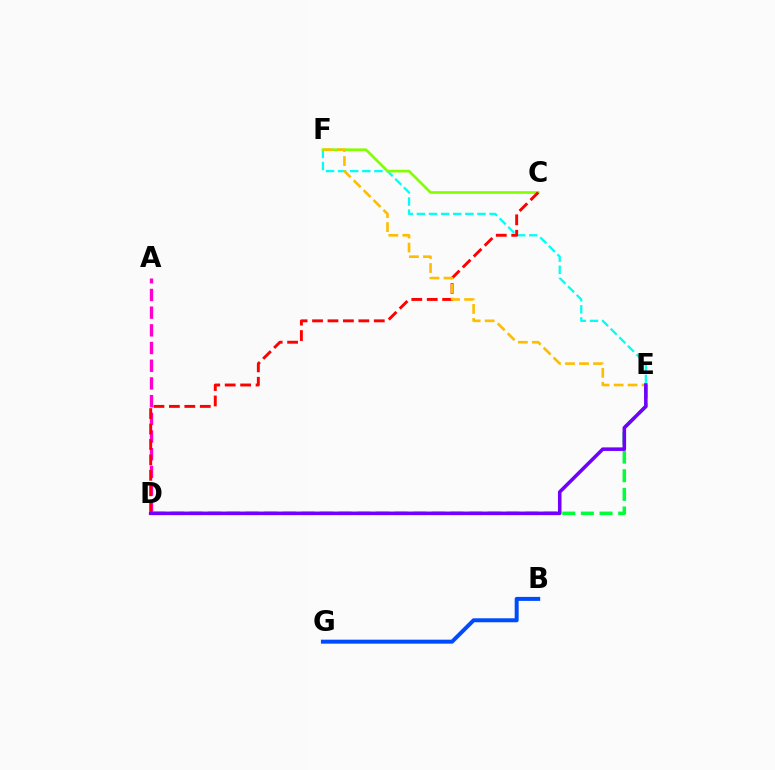{('E', 'F'): [{'color': '#00fff6', 'line_style': 'dashed', 'thickness': 1.65}, {'color': '#ffbd00', 'line_style': 'dashed', 'thickness': 1.9}], ('B', 'G'): [{'color': '#004bff', 'line_style': 'solid', 'thickness': 2.87}], ('A', 'D'): [{'color': '#ff00cf', 'line_style': 'dashed', 'thickness': 2.4}], ('C', 'F'): [{'color': '#84ff00', 'line_style': 'solid', 'thickness': 1.92}], ('D', 'E'): [{'color': '#00ff39', 'line_style': 'dashed', 'thickness': 2.53}, {'color': '#7200ff', 'line_style': 'solid', 'thickness': 2.56}], ('C', 'D'): [{'color': '#ff0000', 'line_style': 'dashed', 'thickness': 2.1}]}